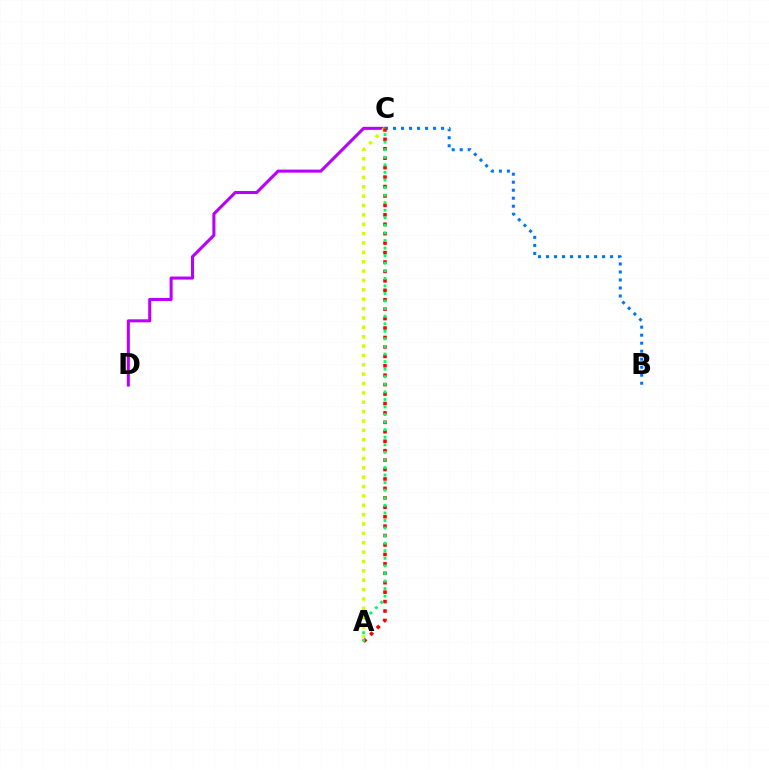{('C', 'D'): [{'color': '#b900ff', 'line_style': 'solid', 'thickness': 2.2}], ('B', 'C'): [{'color': '#0074ff', 'line_style': 'dotted', 'thickness': 2.18}], ('A', 'C'): [{'color': '#d1ff00', 'line_style': 'dotted', 'thickness': 2.55}, {'color': '#ff0000', 'line_style': 'dotted', 'thickness': 2.56}, {'color': '#00ff5c', 'line_style': 'dotted', 'thickness': 2.06}]}